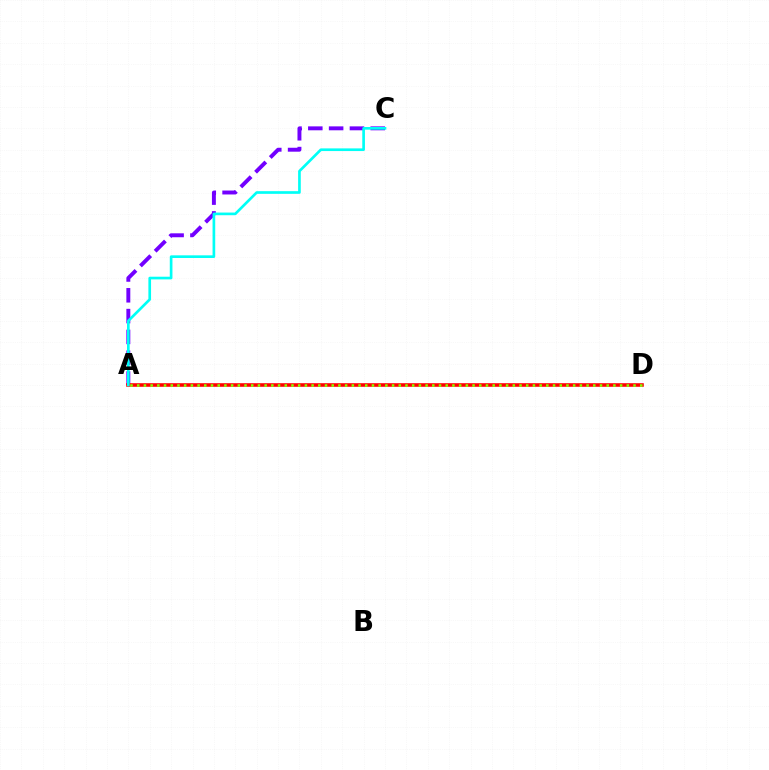{('A', 'C'): [{'color': '#7200ff', 'line_style': 'dashed', 'thickness': 2.83}, {'color': '#00fff6', 'line_style': 'solid', 'thickness': 1.92}], ('A', 'D'): [{'color': '#ff0000', 'line_style': 'solid', 'thickness': 2.58}, {'color': '#84ff00', 'line_style': 'dotted', 'thickness': 1.82}]}